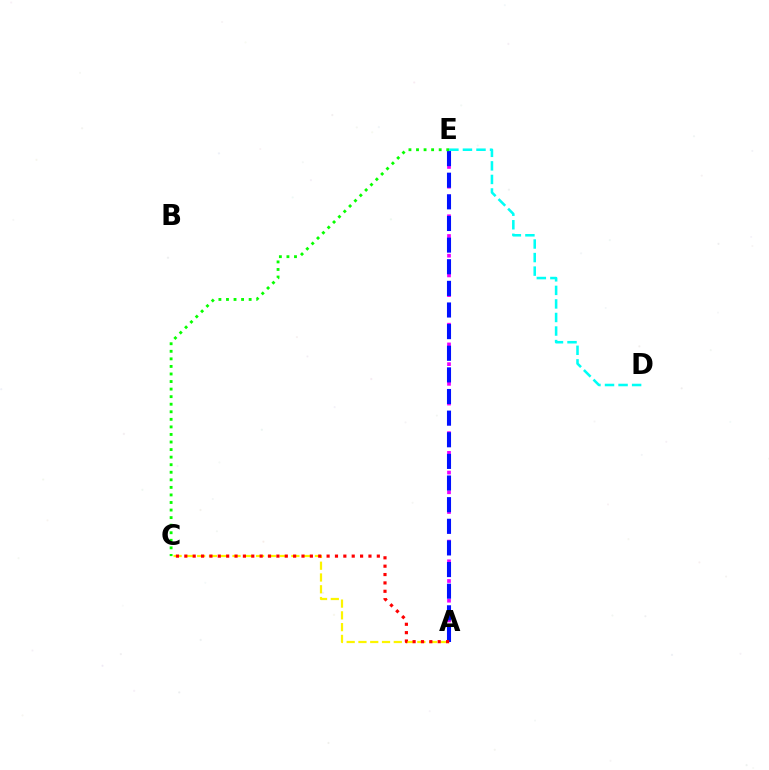{('D', 'E'): [{'color': '#00fff6', 'line_style': 'dashed', 'thickness': 1.84}], ('A', 'E'): [{'color': '#ee00ff', 'line_style': 'dotted', 'thickness': 2.68}, {'color': '#0010ff', 'line_style': 'dashed', 'thickness': 2.94}], ('A', 'C'): [{'color': '#fcf500', 'line_style': 'dashed', 'thickness': 1.6}, {'color': '#ff0000', 'line_style': 'dotted', 'thickness': 2.27}], ('C', 'E'): [{'color': '#08ff00', 'line_style': 'dotted', 'thickness': 2.05}]}